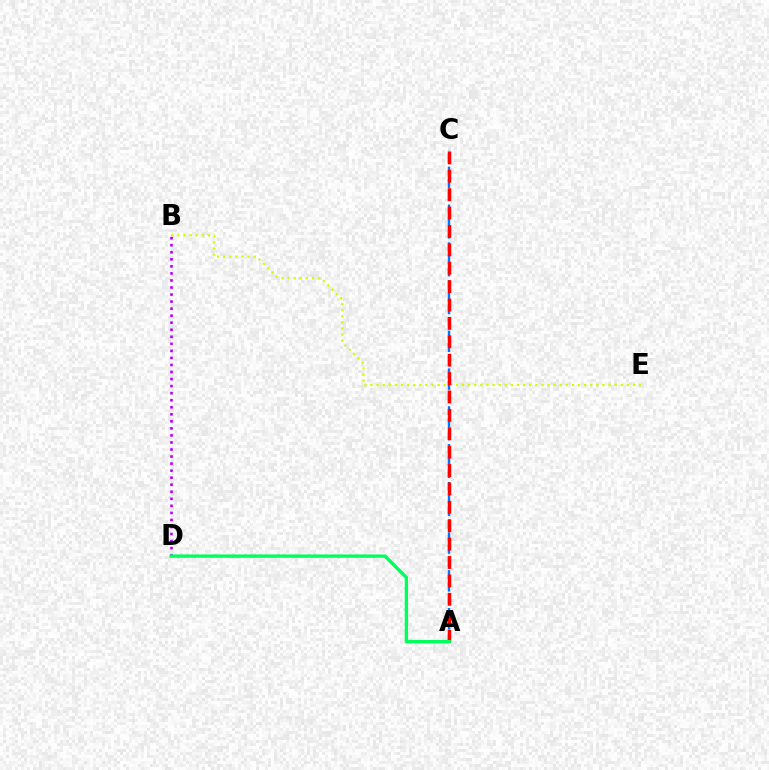{('B', 'E'): [{'color': '#d1ff00', 'line_style': 'dotted', 'thickness': 1.66}], ('A', 'C'): [{'color': '#0074ff', 'line_style': 'dashed', 'thickness': 1.71}, {'color': '#ff0000', 'line_style': 'dashed', 'thickness': 2.5}], ('B', 'D'): [{'color': '#b900ff', 'line_style': 'dotted', 'thickness': 1.91}], ('A', 'D'): [{'color': '#00ff5c', 'line_style': 'solid', 'thickness': 2.44}]}